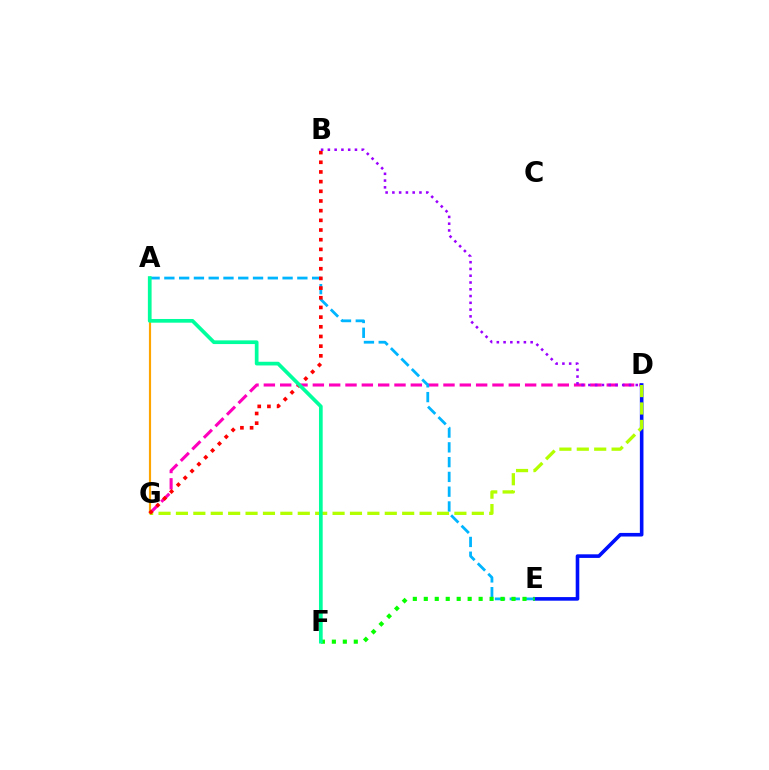{('D', 'G'): [{'color': '#ff00bd', 'line_style': 'dashed', 'thickness': 2.22}, {'color': '#b3ff00', 'line_style': 'dashed', 'thickness': 2.36}], ('A', 'G'): [{'color': '#ffa500', 'line_style': 'solid', 'thickness': 1.56}], ('D', 'E'): [{'color': '#0010ff', 'line_style': 'solid', 'thickness': 2.6}], ('A', 'E'): [{'color': '#00b5ff', 'line_style': 'dashed', 'thickness': 2.01}], ('B', 'G'): [{'color': '#ff0000', 'line_style': 'dotted', 'thickness': 2.63}], ('E', 'F'): [{'color': '#08ff00', 'line_style': 'dotted', 'thickness': 2.98}], ('A', 'F'): [{'color': '#00ff9d', 'line_style': 'solid', 'thickness': 2.66}], ('B', 'D'): [{'color': '#9b00ff', 'line_style': 'dotted', 'thickness': 1.84}]}